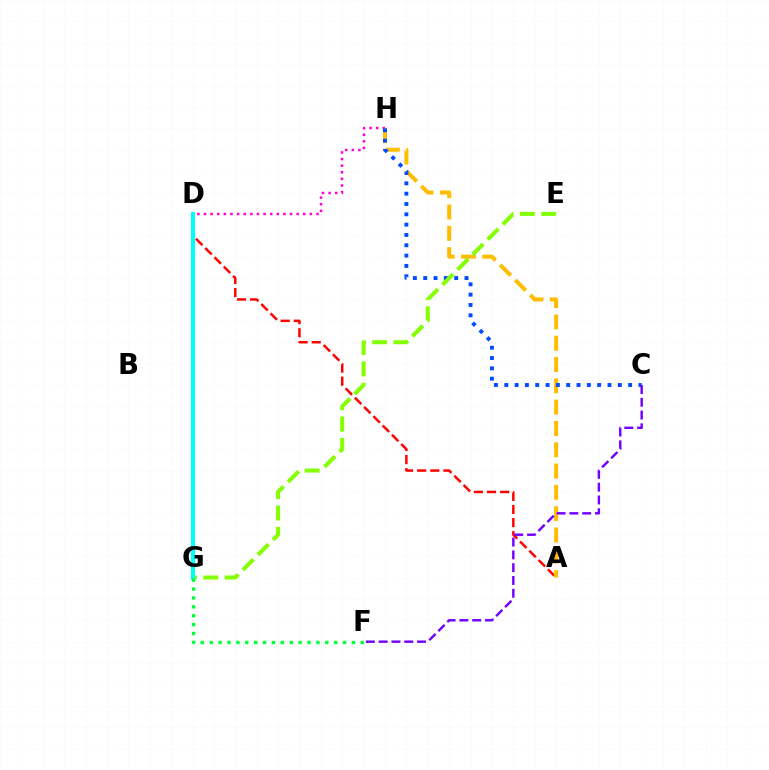{('D', 'H'): [{'color': '#ff00cf', 'line_style': 'dotted', 'thickness': 1.8}], ('A', 'D'): [{'color': '#ff0000', 'line_style': 'dashed', 'thickness': 1.78}], ('A', 'H'): [{'color': '#ffbd00', 'line_style': 'dashed', 'thickness': 2.89}], ('C', 'H'): [{'color': '#004bff', 'line_style': 'dotted', 'thickness': 2.8}], ('E', 'G'): [{'color': '#84ff00', 'line_style': 'dashed', 'thickness': 2.9}], ('D', 'G'): [{'color': '#00fff6', 'line_style': 'solid', 'thickness': 2.94}], ('C', 'F'): [{'color': '#7200ff', 'line_style': 'dashed', 'thickness': 1.74}], ('F', 'G'): [{'color': '#00ff39', 'line_style': 'dotted', 'thickness': 2.42}]}